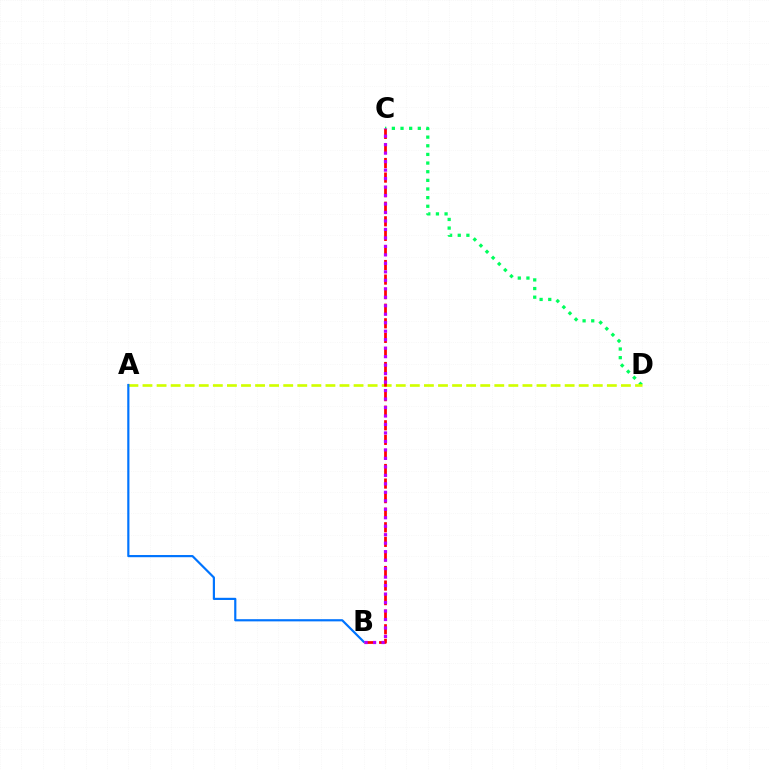{('C', 'D'): [{'color': '#00ff5c', 'line_style': 'dotted', 'thickness': 2.35}], ('A', 'D'): [{'color': '#d1ff00', 'line_style': 'dashed', 'thickness': 1.91}], ('B', 'C'): [{'color': '#ff0000', 'line_style': 'dashed', 'thickness': 1.98}, {'color': '#b900ff', 'line_style': 'dotted', 'thickness': 2.3}], ('A', 'B'): [{'color': '#0074ff', 'line_style': 'solid', 'thickness': 1.57}]}